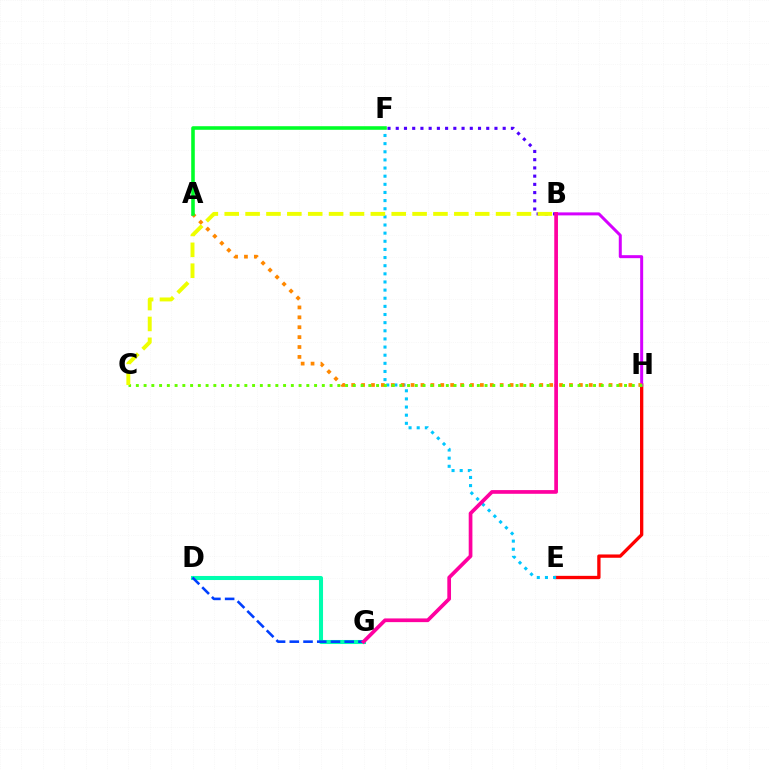{('D', 'G'): [{'color': '#00ffaf', 'line_style': 'solid', 'thickness': 2.92}, {'color': '#003fff', 'line_style': 'dashed', 'thickness': 1.87}], ('E', 'H'): [{'color': '#ff0000', 'line_style': 'solid', 'thickness': 2.38}], ('B', 'F'): [{'color': '#4f00ff', 'line_style': 'dotted', 'thickness': 2.24}], ('B', 'H'): [{'color': '#d600ff', 'line_style': 'solid', 'thickness': 2.16}], ('E', 'F'): [{'color': '#00c7ff', 'line_style': 'dotted', 'thickness': 2.21}], ('A', 'H'): [{'color': '#ff8800', 'line_style': 'dotted', 'thickness': 2.69}], ('C', 'H'): [{'color': '#66ff00', 'line_style': 'dotted', 'thickness': 2.11}], ('A', 'F'): [{'color': '#00ff27', 'line_style': 'solid', 'thickness': 2.58}], ('B', 'C'): [{'color': '#eeff00', 'line_style': 'dashed', 'thickness': 2.84}], ('B', 'G'): [{'color': '#ff00a0', 'line_style': 'solid', 'thickness': 2.67}]}